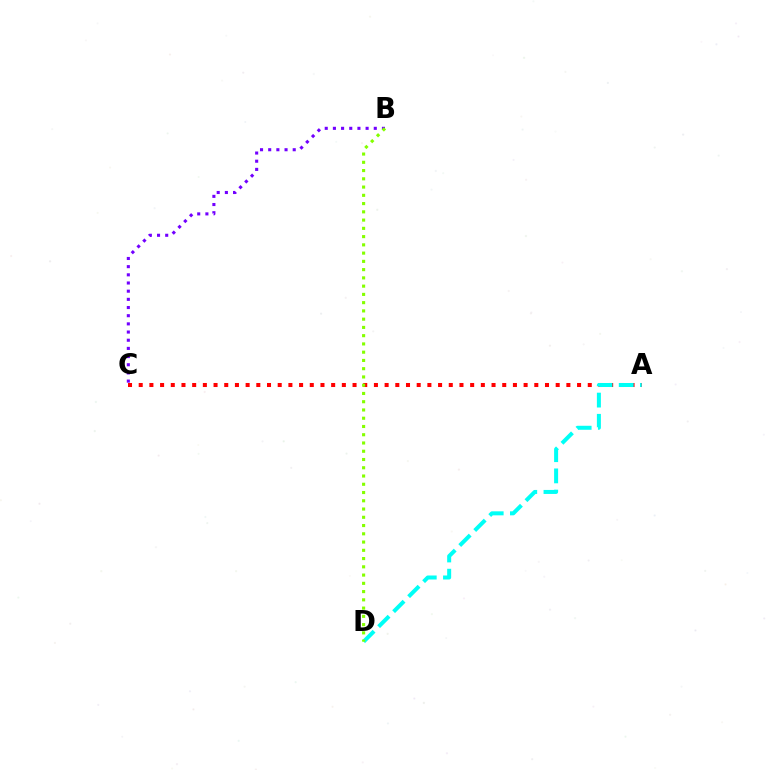{('A', 'C'): [{'color': '#ff0000', 'line_style': 'dotted', 'thickness': 2.9}], ('A', 'D'): [{'color': '#00fff6', 'line_style': 'dashed', 'thickness': 2.88}], ('B', 'C'): [{'color': '#7200ff', 'line_style': 'dotted', 'thickness': 2.22}], ('B', 'D'): [{'color': '#84ff00', 'line_style': 'dotted', 'thickness': 2.24}]}